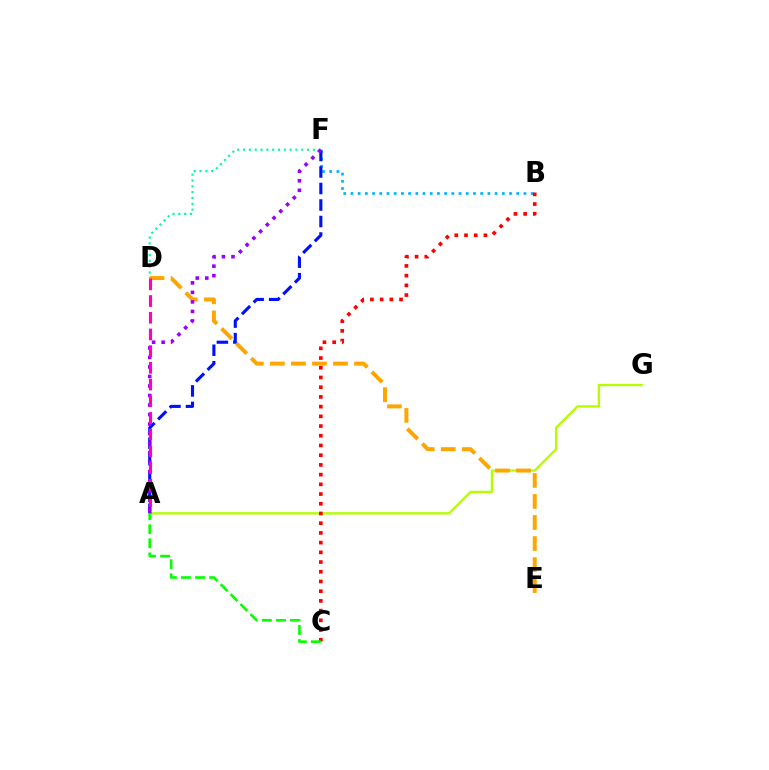{('A', 'G'): [{'color': '#b3ff00', 'line_style': 'solid', 'thickness': 1.7}], ('B', 'F'): [{'color': '#00b5ff', 'line_style': 'dotted', 'thickness': 1.96}], ('D', 'E'): [{'color': '#ffa500', 'line_style': 'dashed', 'thickness': 2.86}], ('D', 'F'): [{'color': '#00ff9d', 'line_style': 'dotted', 'thickness': 1.58}], ('A', 'F'): [{'color': '#0010ff', 'line_style': 'dashed', 'thickness': 2.24}, {'color': '#9b00ff', 'line_style': 'dotted', 'thickness': 2.59}], ('B', 'C'): [{'color': '#ff0000', 'line_style': 'dotted', 'thickness': 2.64}], ('A', 'D'): [{'color': '#ff00bd', 'line_style': 'dashed', 'thickness': 2.27}], ('A', 'C'): [{'color': '#08ff00', 'line_style': 'dashed', 'thickness': 1.91}]}